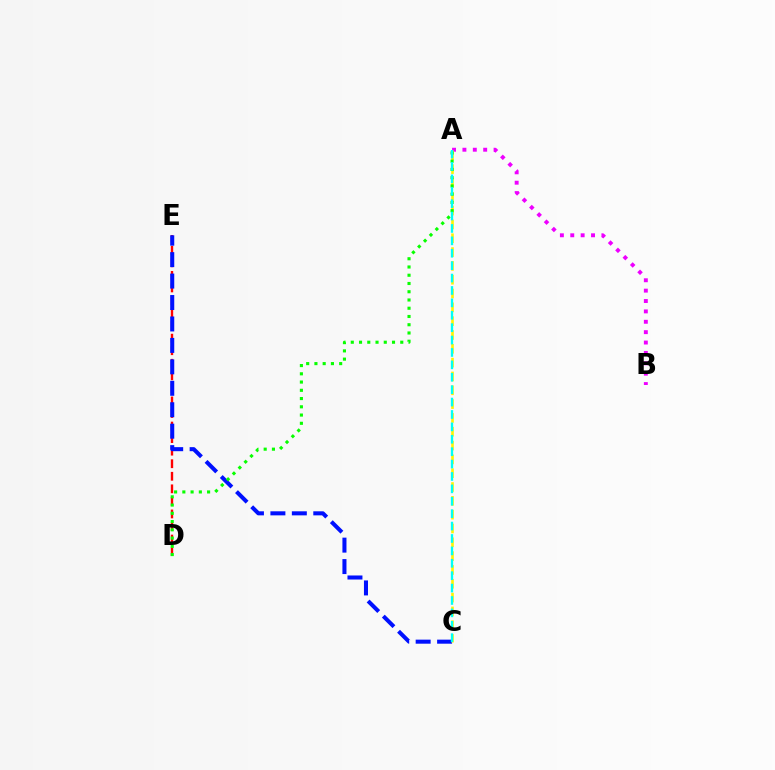{('D', 'E'): [{'color': '#ff0000', 'line_style': 'dashed', 'thickness': 1.71}], ('C', 'E'): [{'color': '#0010ff', 'line_style': 'dashed', 'thickness': 2.91}], ('A', 'B'): [{'color': '#ee00ff', 'line_style': 'dotted', 'thickness': 2.82}], ('A', 'C'): [{'color': '#fcf500', 'line_style': 'dashed', 'thickness': 1.88}, {'color': '#00fff6', 'line_style': 'dashed', 'thickness': 1.68}], ('A', 'D'): [{'color': '#08ff00', 'line_style': 'dotted', 'thickness': 2.24}]}